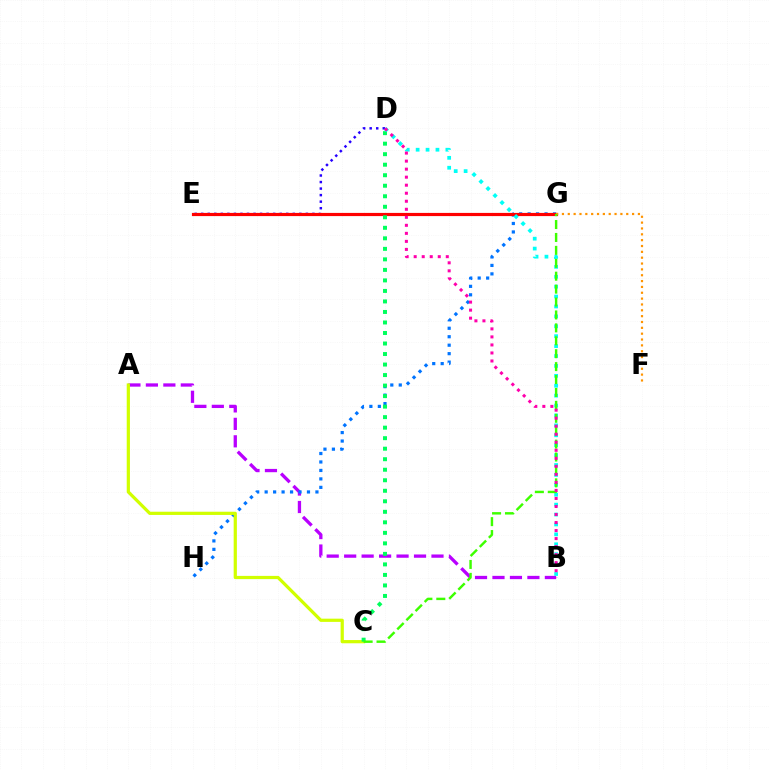{('D', 'E'): [{'color': '#2500ff', 'line_style': 'dotted', 'thickness': 1.78}], ('A', 'B'): [{'color': '#b900ff', 'line_style': 'dashed', 'thickness': 2.37}], ('G', 'H'): [{'color': '#0074ff', 'line_style': 'dotted', 'thickness': 2.3}], ('E', 'G'): [{'color': '#ff0000', 'line_style': 'solid', 'thickness': 2.29}], ('A', 'C'): [{'color': '#d1ff00', 'line_style': 'solid', 'thickness': 2.32}], ('C', 'D'): [{'color': '#00ff5c', 'line_style': 'dotted', 'thickness': 2.86}], ('F', 'G'): [{'color': '#ff9400', 'line_style': 'dotted', 'thickness': 1.59}], ('B', 'D'): [{'color': '#00fff6', 'line_style': 'dotted', 'thickness': 2.69}, {'color': '#ff00ac', 'line_style': 'dotted', 'thickness': 2.18}], ('C', 'G'): [{'color': '#3dff00', 'line_style': 'dashed', 'thickness': 1.75}]}